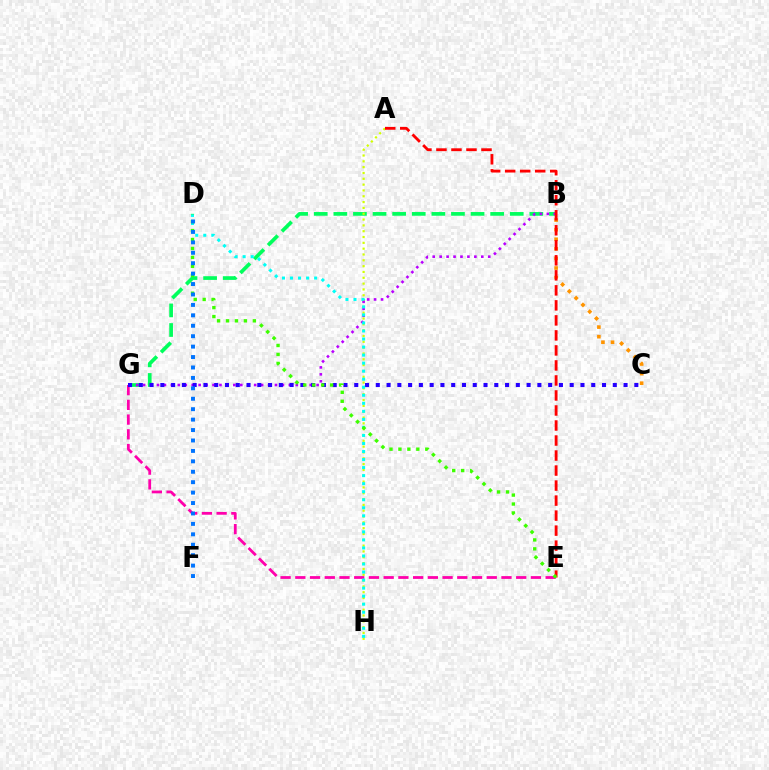{('B', 'G'): [{'color': '#00ff5c', 'line_style': 'dashed', 'thickness': 2.66}, {'color': '#b900ff', 'line_style': 'dotted', 'thickness': 1.89}], ('E', 'G'): [{'color': '#ff00ac', 'line_style': 'dashed', 'thickness': 2.0}], ('A', 'H'): [{'color': '#d1ff00', 'line_style': 'dotted', 'thickness': 1.58}], ('B', 'C'): [{'color': '#ff9400', 'line_style': 'dotted', 'thickness': 2.61}], ('A', 'E'): [{'color': '#ff0000', 'line_style': 'dashed', 'thickness': 2.04}], ('C', 'G'): [{'color': '#2500ff', 'line_style': 'dotted', 'thickness': 2.93}], ('D', 'H'): [{'color': '#00fff6', 'line_style': 'dotted', 'thickness': 2.18}], ('D', 'E'): [{'color': '#3dff00', 'line_style': 'dotted', 'thickness': 2.43}], ('D', 'F'): [{'color': '#0074ff', 'line_style': 'dotted', 'thickness': 2.83}]}